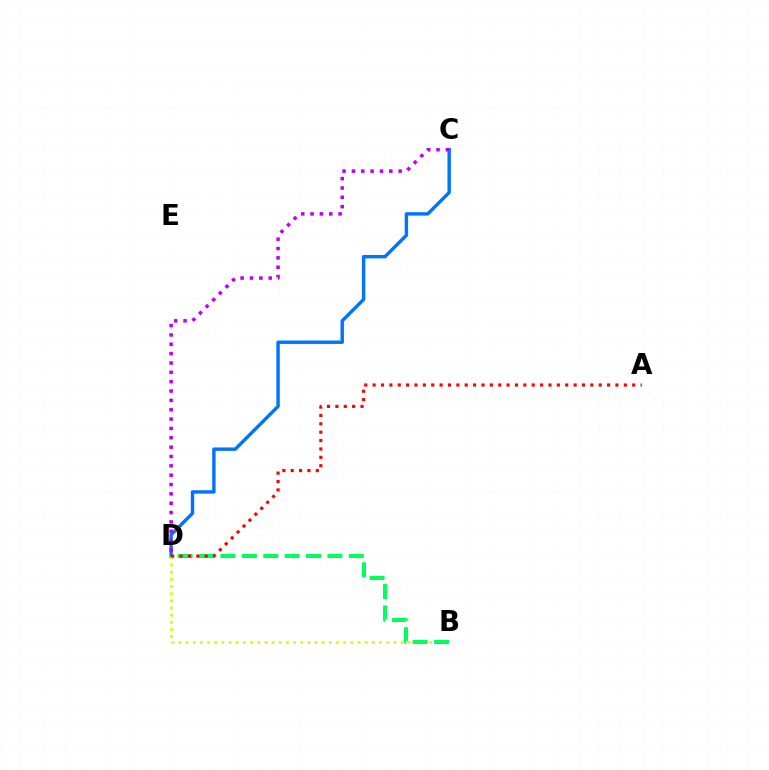{('C', 'D'): [{'color': '#0074ff', 'line_style': 'solid', 'thickness': 2.46}, {'color': '#b900ff', 'line_style': 'dotted', 'thickness': 2.54}], ('B', 'D'): [{'color': '#d1ff00', 'line_style': 'dotted', 'thickness': 1.95}, {'color': '#00ff5c', 'line_style': 'dashed', 'thickness': 2.91}], ('A', 'D'): [{'color': '#ff0000', 'line_style': 'dotted', 'thickness': 2.28}]}